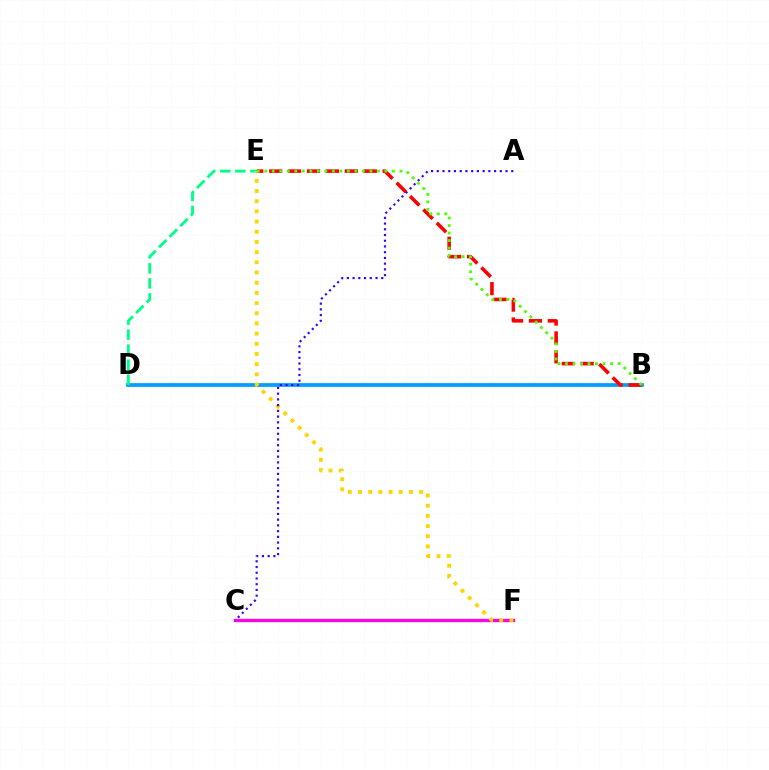{('B', 'D'): [{'color': '#009eff', 'line_style': 'solid', 'thickness': 2.68}], ('C', 'F'): [{'color': '#ff00ed', 'line_style': 'solid', 'thickness': 2.37}], ('D', 'E'): [{'color': '#00ff86', 'line_style': 'dashed', 'thickness': 2.04}], ('B', 'E'): [{'color': '#ff0000', 'line_style': 'dashed', 'thickness': 2.57}, {'color': '#4fff00', 'line_style': 'dotted', 'thickness': 2.04}], ('E', 'F'): [{'color': '#ffd500', 'line_style': 'dotted', 'thickness': 2.77}], ('A', 'C'): [{'color': '#3700ff', 'line_style': 'dotted', 'thickness': 1.56}]}